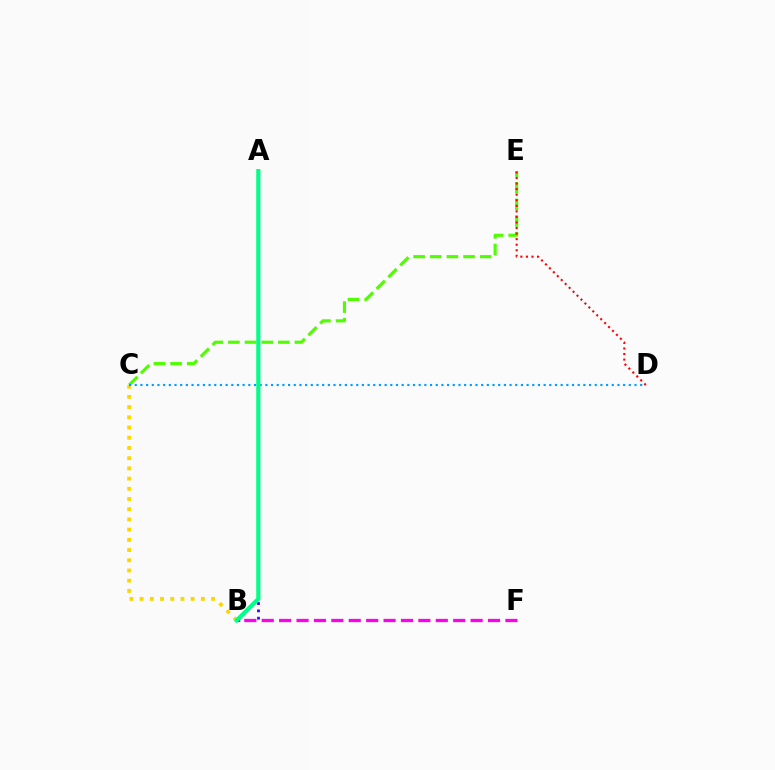{('A', 'B'): [{'color': '#3700ff', 'line_style': 'dotted', 'thickness': 1.99}, {'color': '#00ff86', 'line_style': 'solid', 'thickness': 2.99}], ('C', 'E'): [{'color': '#4fff00', 'line_style': 'dashed', 'thickness': 2.26}], ('D', 'E'): [{'color': '#ff0000', 'line_style': 'dotted', 'thickness': 1.51}], ('B', 'F'): [{'color': '#ff00ed', 'line_style': 'dashed', 'thickness': 2.36}], ('B', 'C'): [{'color': '#ffd500', 'line_style': 'dotted', 'thickness': 2.77}], ('C', 'D'): [{'color': '#009eff', 'line_style': 'dotted', 'thickness': 1.54}]}